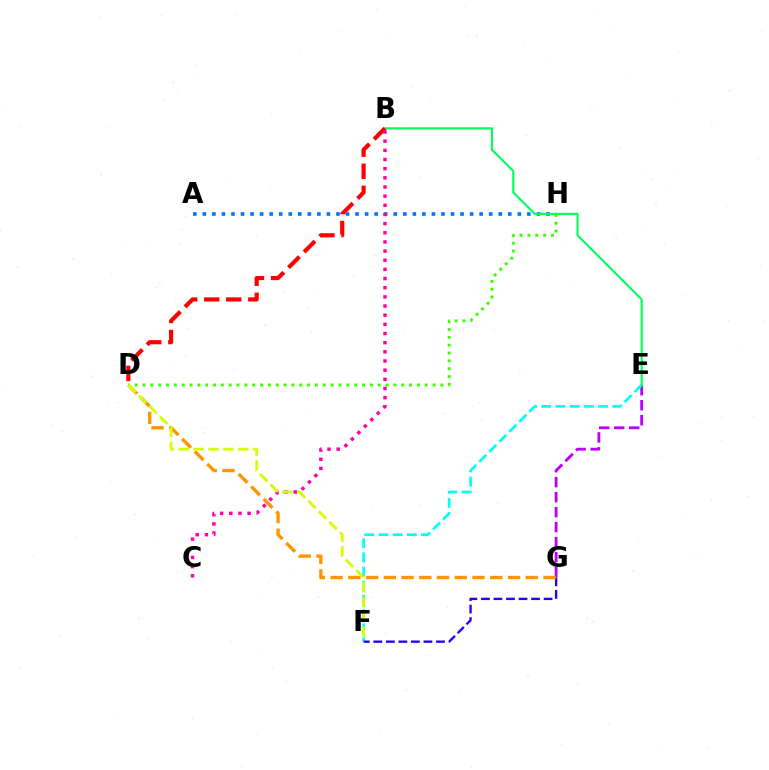{('E', 'G'): [{'color': '#b900ff', 'line_style': 'dashed', 'thickness': 2.04}], ('E', 'F'): [{'color': '#00fff6', 'line_style': 'dashed', 'thickness': 1.93}], ('A', 'H'): [{'color': '#0074ff', 'line_style': 'dotted', 'thickness': 2.59}], ('B', 'E'): [{'color': '#00ff5c', 'line_style': 'solid', 'thickness': 1.54}], ('B', 'D'): [{'color': '#ff0000', 'line_style': 'dashed', 'thickness': 2.99}], ('F', 'G'): [{'color': '#2500ff', 'line_style': 'dashed', 'thickness': 1.7}], ('D', 'G'): [{'color': '#ff9400', 'line_style': 'dashed', 'thickness': 2.41}], ('D', 'H'): [{'color': '#3dff00', 'line_style': 'dotted', 'thickness': 2.13}], ('B', 'C'): [{'color': '#ff00ac', 'line_style': 'dotted', 'thickness': 2.49}], ('D', 'F'): [{'color': '#d1ff00', 'line_style': 'dashed', 'thickness': 2.02}]}